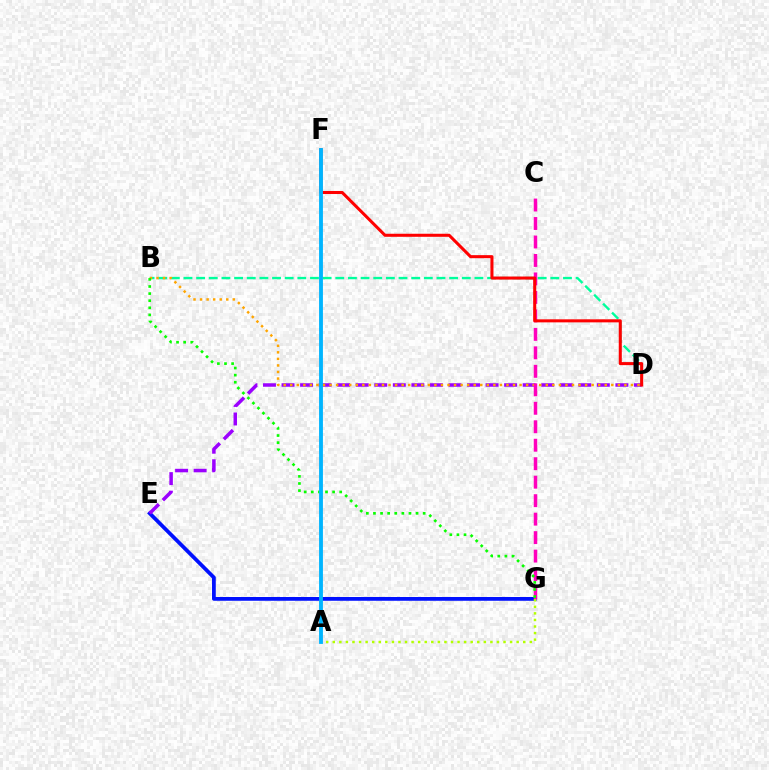{('B', 'D'): [{'color': '#00ff9d', 'line_style': 'dashed', 'thickness': 1.72}, {'color': '#ffa500', 'line_style': 'dotted', 'thickness': 1.78}], ('E', 'G'): [{'color': '#0010ff', 'line_style': 'solid', 'thickness': 2.71}], ('D', 'E'): [{'color': '#9b00ff', 'line_style': 'dashed', 'thickness': 2.52}], ('C', 'G'): [{'color': '#ff00bd', 'line_style': 'dashed', 'thickness': 2.51}], ('B', 'G'): [{'color': '#08ff00', 'line_style': 'dotted', 'thickness': 1.93}], ('A', 'G'): [{'color': '#b3ff00', 'line_style': 'dotted', 'thickness': 1.78}], ('D', 'F'): [{'color': '#ff0000', 'line_style': 'solid', 'thickness': 2.19}], ('A', 'F'): [{'color': '#00b5ff', 'line_style': 'solid', 'thickness': 2.77}]}